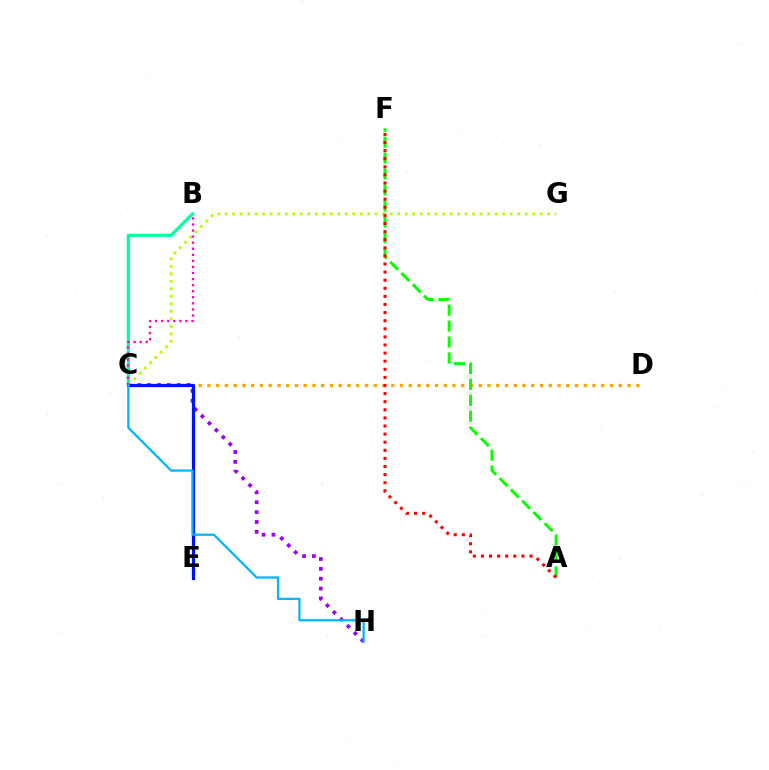{('B', 'C'): [{'color': '#00ff9d', 'line_style': 'solid', 'thickness': 2.24}, {'color': '#ff00bd', 'line_style': 'dotted', 'thickness': 1.65}], ('C', 'H'): [{'color': '#9b00ff', 'line_style': 'dotted', 'thickness': 2.68}, {'color': '#00b5ff', 'line_style': 'solid', 'thickness': 1.61}], ('C', 'G'): [{'color': '#b3ff00', 'line_style': 'dotted', 'thickness': 2.04}], ('C', 'D'): [{'color': '#ffa500', 'line_style': 'dotted', 'thickness': 2.38}], ('A', 'F'): [{'color': '#08ff00', 'line_style': 'dashed', 'thickness': 2.16}, {'color': '#ff0000', 'line_style': 'dotted', 'thickness': 2.2}], ('C', 'E'): [{'color': '#0010ff', 'line_style': 'solid', 'thickness': 2.31}]}